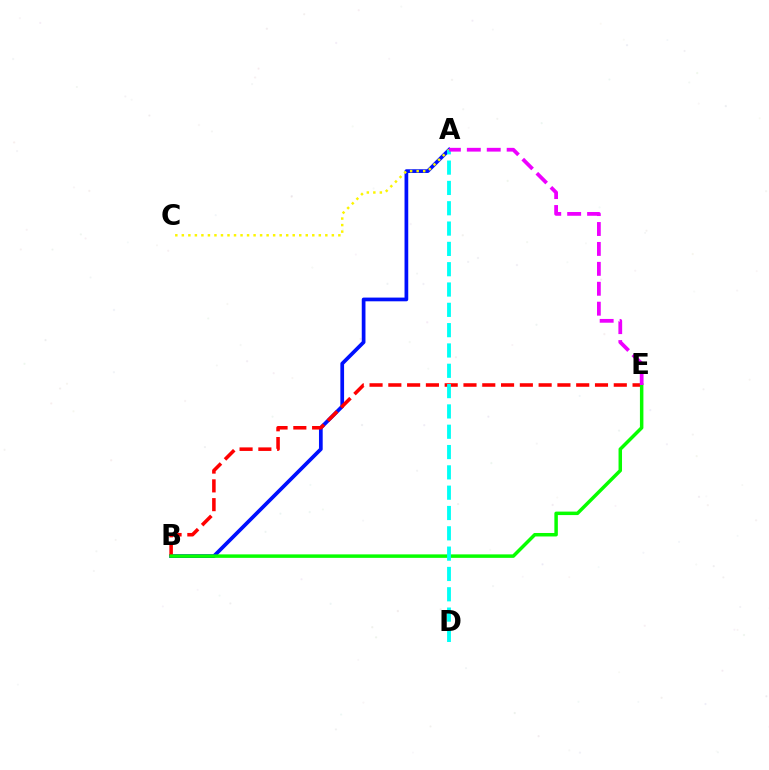{('A', 'B'): [{'color': '#0010ff', 'line_style': 'solid', 'thickness': 2.68}], ('B', 'E'): [{'color': '#ff0000', 'line_style': 'dashed', 'thickness': 2.55}, {'color': '#08ff00', 'line_style': 'solid', 'thickness': 2.51}], ('A', 'C'): [{'color': '#fcf500', 'line_style': 'dotted', 'thickness': 1.77}], ('A', 'D'): [{'color': '#00fff6', 'line_style': 'dashed', 'thickness': 2.76}], ('A', 'E'): [{'color': '#ee00ff', 'line_style': 'dashed', 'thickness': 2.71}]}